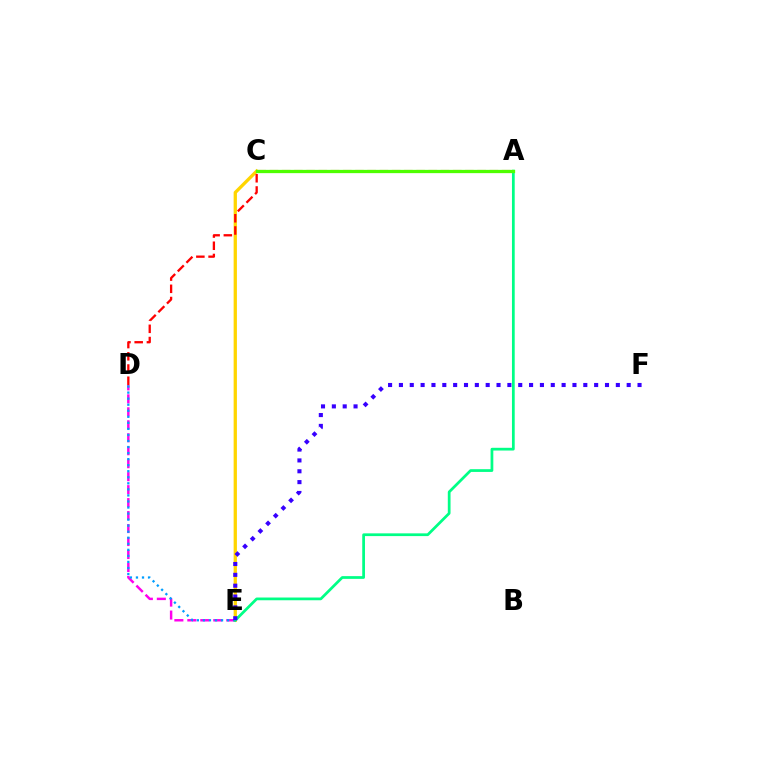{('C', 'E'): [{'color': '#ffd500', 'line_style': 'solid', 'thickness': 2.37}], ('D', 'E'): [{'color': '#ff00ed', 'line_style': 'dashed', 'thickness': 1.76}, {'color': '#009eff', 'line_style': 'dotted', 'thickness': 1.64}], ('A', 'D'): [{'color': '#ff0000', 'line_style': 'dashed', 'thickness': 1.66}], ('A', 'E'): [{'color': '#00ff86', 'line_style': 'solid', 'thickness': 1.97}], ('E', 'F'): [{'color': '#3700ff', 'line_style': 'dotted', 'thickness': 2.95}], ('A', 'C'): [{'color': '#4fff00', 'line_style': 'solid', 'thickness': 2.36}]}